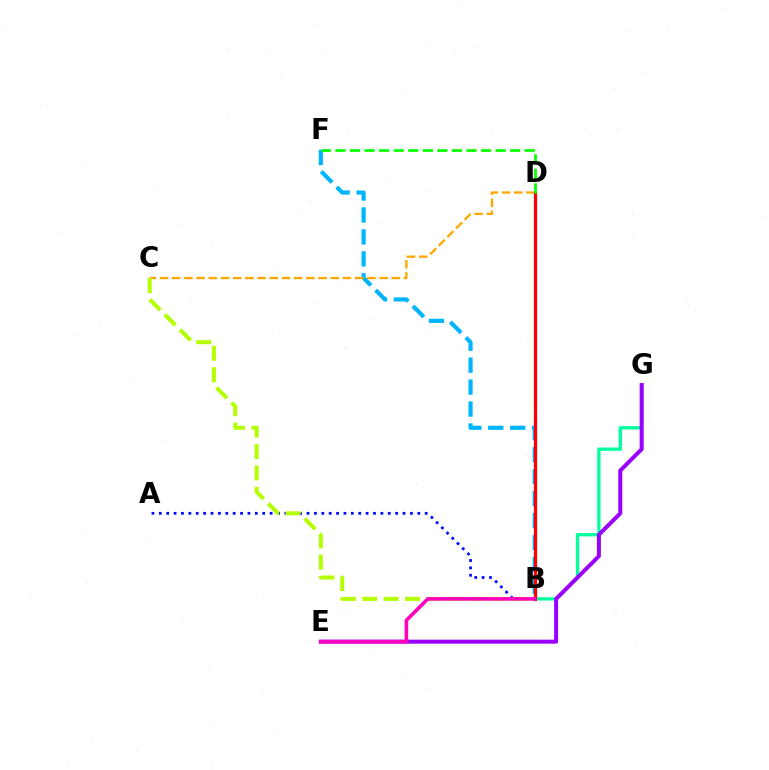{('B', 'G'): [{'color': '#00ff9d', 'line_style': 'solid', 'thickness': 2.38}], ('E', 'G'): [{'color': '#9b00ff', 'line_style': 'solid', 'thickness': 2.89}], ('A', 'B'): [{'color': '#0010ff', 'line_style': 'dotted', 'thickness': 2.01}], ('B', 'F'): [{'color': '#00b5ff', 'line_style': 'dashed', 'thickness': 2.98}], ('C', 'D'): [{'color': '#ffa500', 'line_style': 'dashed', 'thickness': 1.66}], ('B', 'D'): [{'color': '#ff0000', 'line_style': 'solid', 'thickness': 2.33}], ('D', 'F'): [{'color': '#08ff00', 'line_style': 'dashed', 'thickness': 1.98}], ('B', 'C'): [{'color': '#b3ff00', 'line_style': 'dashed', 'thickness': 2.91}], ('B', 'E'): [{'color': '#ff00bd', 'line_style': 'solid', 'thickness': 2.6}]}